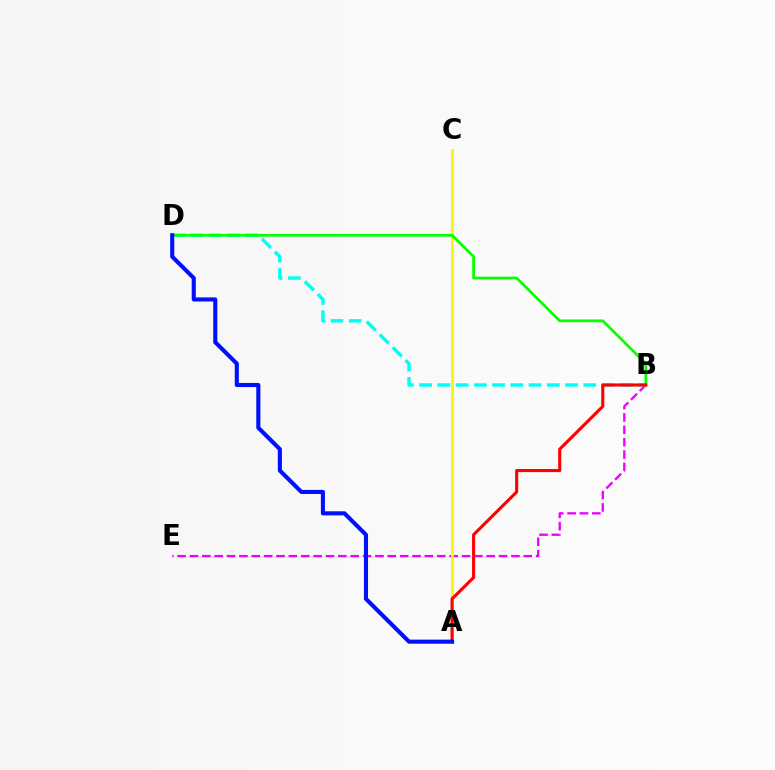{('B', 'E'): [{'color': '#ee00ff', 'line_style': 'dashed', 'thickness': 1.68}], ('B', 'D'): [{'color': '#00fff6', 'line_style': 'dashed', 'thickness': 2.48}, {'color': '#08ff00', 'line_style': 'solid', 'thickness': 1.98}], ('A', 'C'): [{'color': '#fcf500', 'line_style': 'solid', 'thickness': 2.01}], ('A', 'B'): [{'color': '#ff0000', 'line_style': 'solid', 'thickness': 2.23}], ('A', 'D'): [{'color': '#0010ff', 'line_style': 'solid', 'thickness': 2.95}]}